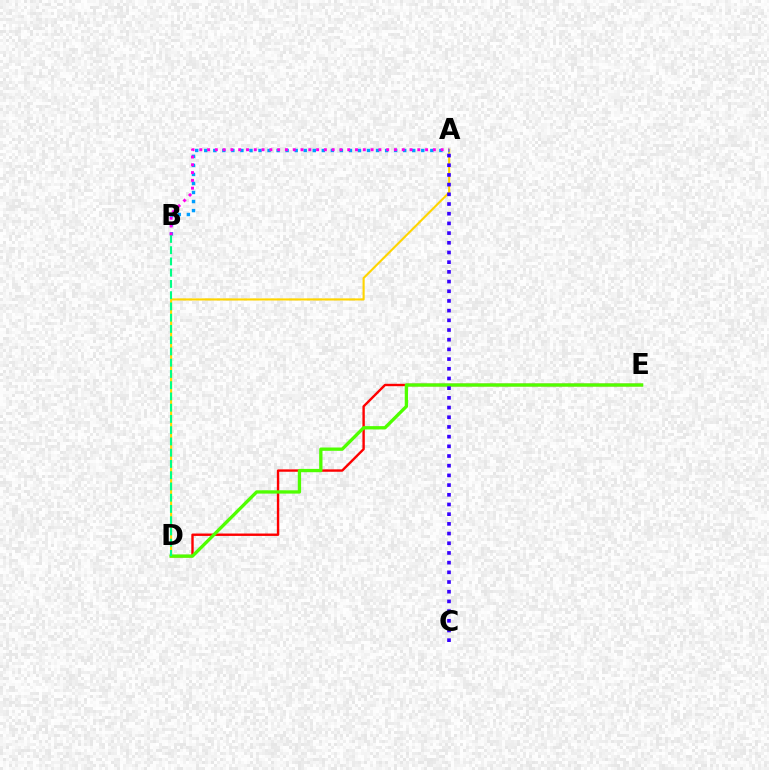{('D', 'E'): [{'color': '#ff0000', 'line_style': 'solid', 'thickness': 1.72}, {'color': '#4fff00', 'line_style': 'solid', 'thickness': 2.38}], ('A', 'D'): [{'color': '#ffd500', 'line_style': 'solid', 'thickness': 1.52}], ('A', 'B'): [{'color': '#009eff', 'line_style': 'dotted', 'thickness': 2.46}, {'color': '#ff00ed', 'line_style': 'dotted', 'thickness': 2.12}], ('B', 'D'): [{'color': '#00ff86', 'line_style': 'dashed', 'thickness': 1.53}], ('A', 'C'): [{'color': '#3700ff', 'line_style': 'dotted', 'thickness': 2.63}]}